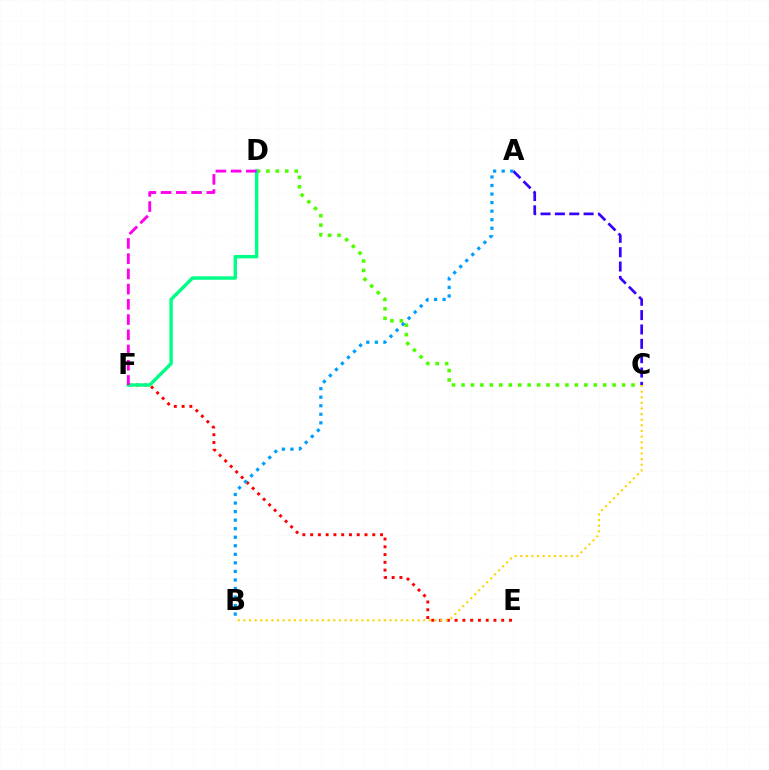{('C', 'D'): [{'color': '#4fff00', 'line_style': 'dotted', 'thickness': 2.57}], ('A', 'C'): [{'color': '#3700ff', 'line_style': 'dashed', 'thickness': 1.95}], ('E', 'F'): [{'color': '#ff0000', 'line_style': 'dotted', 'thickness': 2.11}], ('D', 'F'): [{'color': '#00ff86', 'line_style': 'solid', 'thickness': 2.47}, {'color': '#ff00ed', 'line_style': 'dashed', 'thickness': 2.07}], ('B', 'C'): [{'color': '#ffd500', 'line_style': 'dotted', 'thickness': 1.53}], ('A', 'B'): [{'color': '#009eff', 'line_style': 'dotted', 'thickness': 2.32}]}